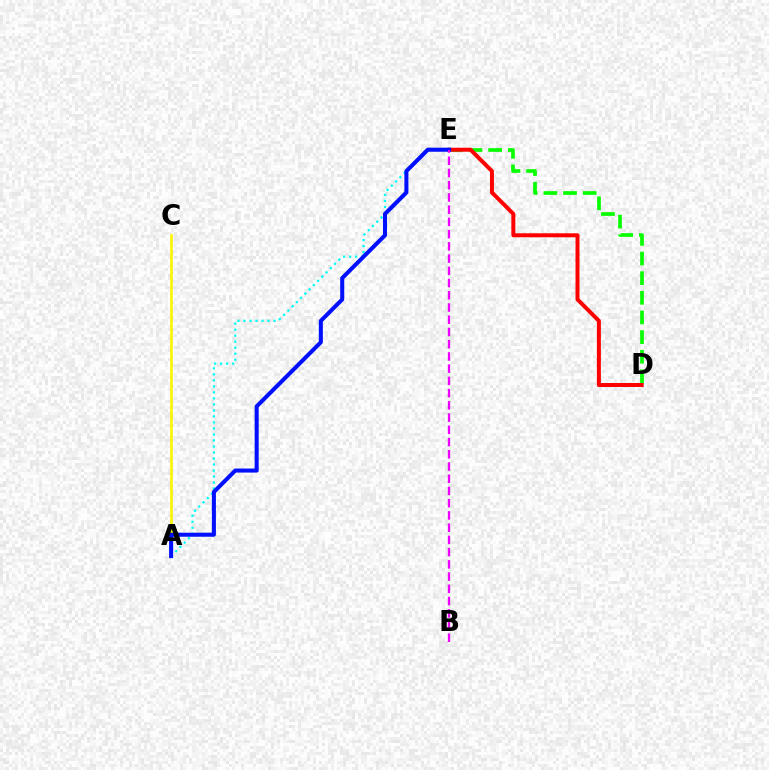{('D', 'E'): [{'color': '#08ff00', 'line_style': 'dashed', 'thickness': 2.67}, {'color': '#ff0000', 'line_style': 'solid', 'thickness': 2.87}], ('A', 'E'): [{'color': '#00fff6', 'line_style': 'dotted', 'thickness': 1.63}, {'color': '#0010ff', 'line_style': 'solid', 'thickness': 2.91}], ('A', 'C'): [{'color': '#fcf500', 'line_style': 'solid', 'thickness': 1.91}], ('B', 'E'): [{'color': '#ee00ff', 'line_style': 'dashed', 'thickness': 1.66}]}